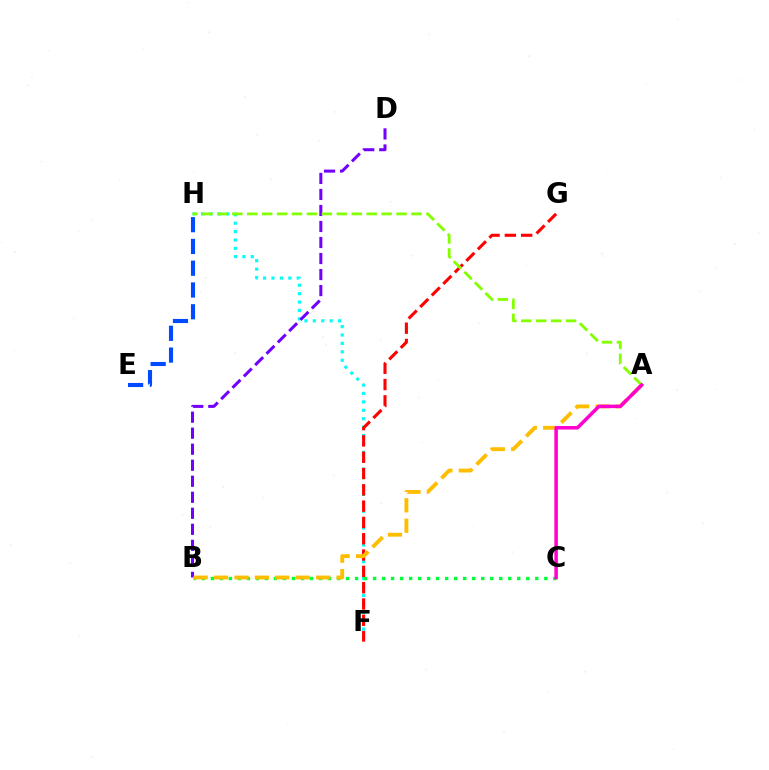{('F', 'H'): [{'color': '#00fff6', 'line_style': 'dotted', 'thickness': 2.29}], ('B', 'D'): [{'color': '#7200ff', 'line_style': 'dashed', 'thickness': 2.18}], ('B', 'C'): [{'color': '#00ff39', 'line_style': 'dotted', 'thickness': 2.45}], ('F', 'G'): [{'color': '#ff0000', 'line_style': 'dashed', 'thickness': 2.22}], ('A', 'B'): [{'color': '#ffbd00', 'line_style': 'dashed', 'thickness': 2.77}], ('A', 'H'): [{'color': '#84ff00', 'line_style': 'dashed', 'thickness': 2.03}], ('A', 'C'): [{'color': '#ff00cf', 'line_style': 'solid', 'thickness': 2.52}], ('E', 'H'): [{'color': '#004bff', 'line_style': 'dashed', 'thickness': 2.96}]}